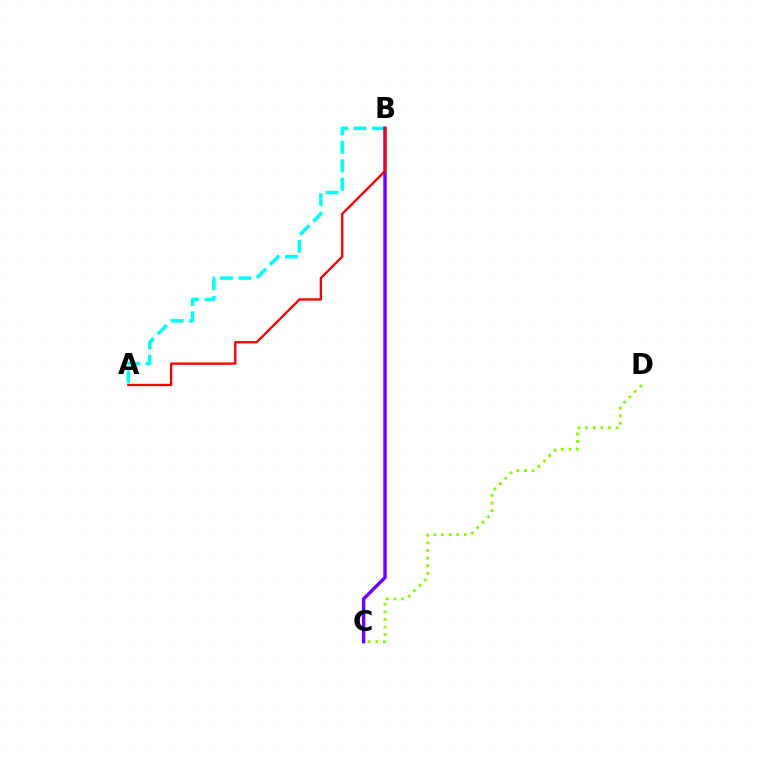{('A', 'B'): [{'color': '#00fff6', 'line_style': 'dashed', 'thickness': 2.51}, {'color': '#ff0000', 'line_style': 'solid', 'thickness': 1.67}], ('C', 'D'): [{'color': '#84ff00', 'line_style': 'dotted', 'thickness': 2.07}], ('B', 'C'): [{'color': '#7200ff', 'line_style': 'solid', 'thickness': 2.45}]}